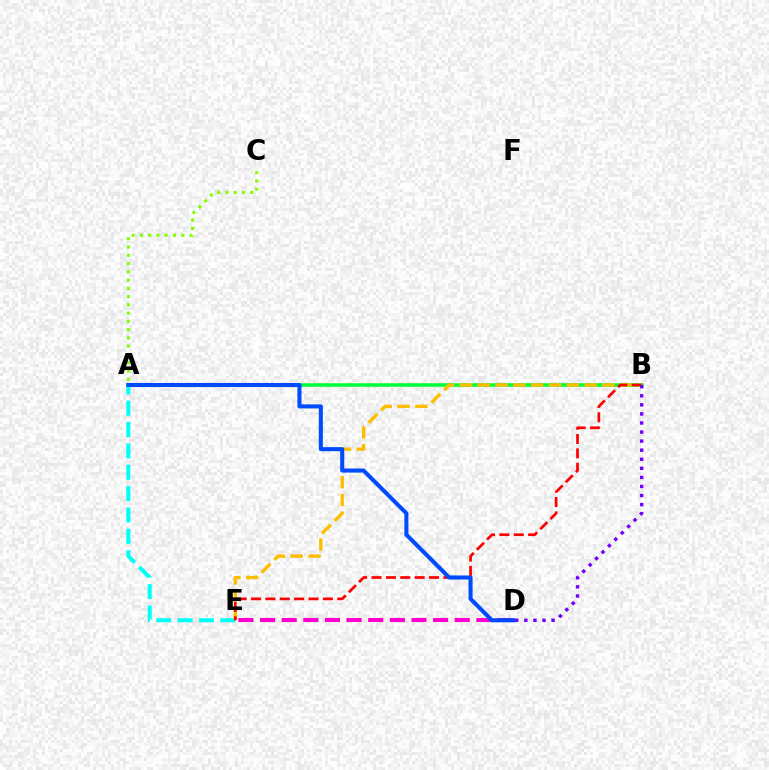{('A', 'C'): [{'color': '#84ff00', 'line_style': 'dotted', 'thickness': 2.25}], ('A', 'B'): [{'color': '#00ff39', 'line_style': 'solid', 'thickness': 2.56}], ('D', 'E'): [{'color': '#ff00cf', 'line_style': 'dashed', 'thickness': 2.94}], ('A', 'E'): [{'color': '#00fff6', 'line_style': 'dashed', 'thickness': 2.9}], ('B', 'E'): [{'color': '#ffbd00', 'line_style': 'dashed', 'thickness': 2.42}, {'color': '#ff0000', 'line_style': 'dashed', 'thickness': 1.95}], ('A', 'D'): [{'color': '#004bff', 'line_style': 'solid', 'thickness': 2.92}], ('B', 'D'): [{'color': '#7200ff', 'line_style': 'dotted', 'thickness': 2.46}]}